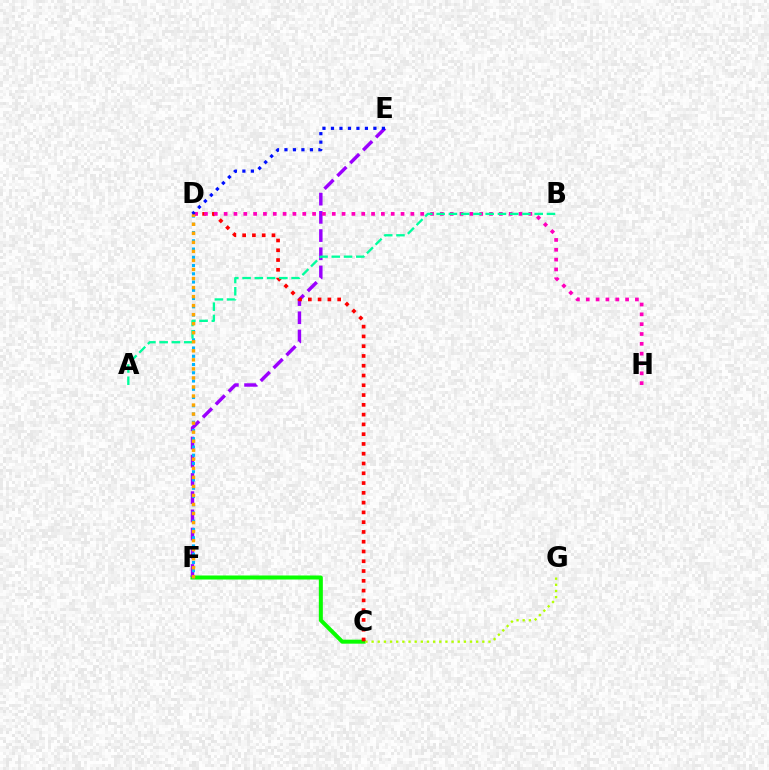{('C', 'F'): [{'color': '#08ff00', 'line_style': 'solid', 'thickness': 2.89}], ('C', 'G'): [{'color': '#b3ff00', 'line_style': 'dotted', 'thickness': 1.67}], ('E', 'F'): [{'color': '#9b00ff', 'line_style': 'dashed', 'thickness': 2.47}], ('D', 'F'): [{'color': '#00b5ff', 'line_style': 'dotted', 'thickness': 2.24}, {'color': '#ffa500', 'line_style': 'dotted', 'thickness': 2.46}], ('C', 'D'): [{'color': '#ff0000', 'line_style': 'dotted', 'thickness': 2.66}], ('D', 'H'): [{'color': '#ff00bd', 'line_style': 'dotted', 'thickness': 2.67}], ('A', 'B'): [{'color': '#00ff9d', 'line_style': 'dashed', 'thickness': 1.67}], ('D', 'E'): [{'color': '#0010ff', 'line_style': 'dotted', 'thickness': 2.31}]}